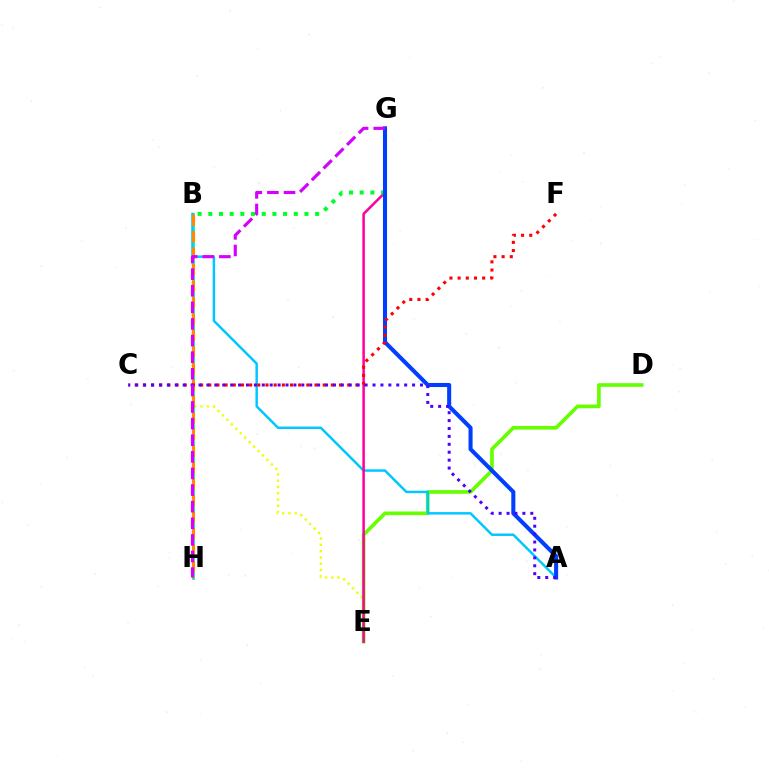{('B', 'E'): [{'color': '#eeff00', 'line_style': 'dotted', 'thickness': 1.71}], ('B', 'H'): [{'color': '#00ffaf', 'line_style': 'solid', 'thickness': 2.04}, {'color': '#ff8800', 'line_style': 'dashed', 'thickness': 2.24}], ('D', 'E'): [{'color': '#66ff00', 'line_style': 'solid', 'thickness': 2.63}], ('A', 'B'): [{'color': '#00c7ff', 'line_style': 'solid', 'thickness': 1.78}], ('E', 'G'): [{'color': '#ff00a0', 'line_style': 'solid', 'thickness': 1.82}], ('B', 'G'): [{'color': '#00ff27', 'line_style': 'dotted', 'thickness': 2.9}], ('A', 'G'): [{'color': '#003fff', 'line_style': 'solid', 'thickness': 2.92}], ('C', 'F'): [{'color': '#ff0000', 'line_style': 'dotted', 'thickness': 2.22}], ('A', 'C'): [{'color': '#4f00ff', 'line_style': 'dotted', 'thickness': 2.15}], ('G', 'H'): [{'color': '#d600ff', 'line_style': 'dashed', 'thickness': 2.26}]}